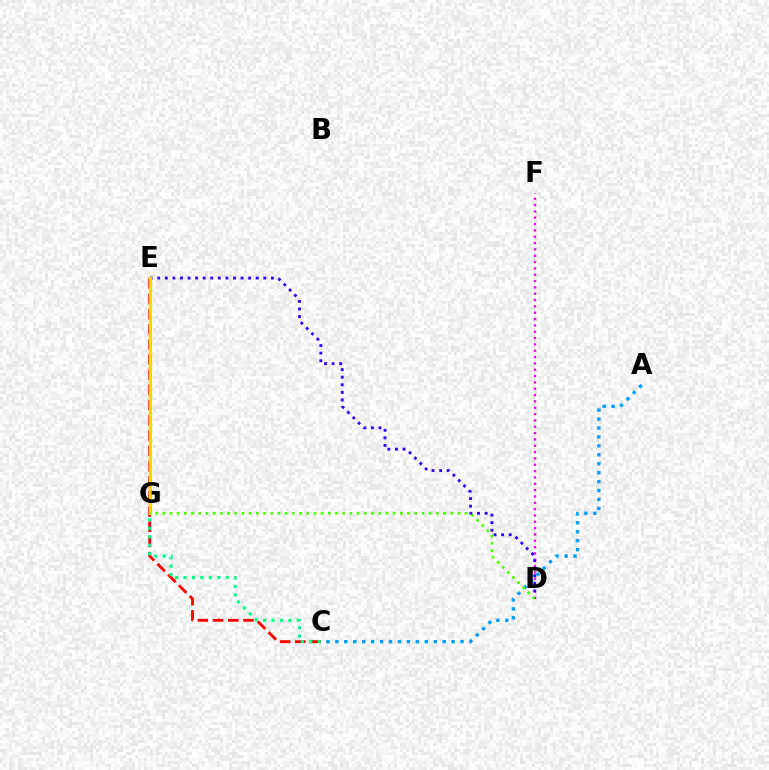{('C', 'E'): [{'color': '#ff0000', 'line_style': 'dashed', 'thickness': 2.06}], ('C', 'G'): [{'color': '#00ff86', 'line_style': 'dotted', 'thickness': 2.3}], ('D', 'F'): [{'color': '#ff00ed', 'line_style': 'dotted', 'thickness': 1.72}], ('D', 'E'): [{'color': '#3700ff', 'line_style': 'dotted', 'thickness': 2.06}], ('E', 'G'): [{'color': '#ffd500', 'line_style': 'solid', 'thickness': 2.31}], ('A', 'C'): [{'color': '#009eff', 'line_style': 'dotted', 'thickness': 2.43}], ('D', 'G'): [{'color': '#4fff00', 'line_style': 'dotted', 'thickness': 1.96}]}